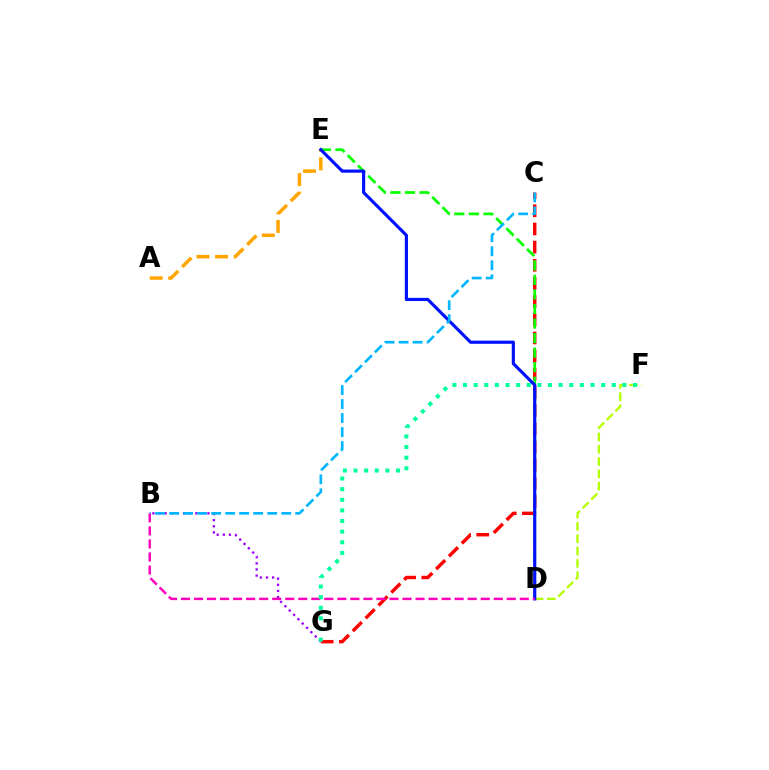{('D', 'F'): [{'color': '#b3ff00', 'line_style': 'dashed', 'thickness': 1.67}], ('C', 'G'): [{'color': '#ff0000', 'line_style': 'dashed', 'thickness': 2.47}], ('A', 'E'): [{'color': '#ffa500', 'line_style': 'dashed', 'thickness': 2.52}], ('D', 'E'): [{'color': '#08ff00', 'line_style': 'dashed', 'thickness': 1.98}, {'color': '#0010ff', 'line_style': 'solid', 'thickness': 2.27}], ('B', 'G'): [{'color': '#9b00ff', 'line_style': 'dotted', 'thickness': 1.66}], ('B', 'C'): [{'color': '#00b5ff', 'line_style': 'dashed', 'thickness': 1.9}], ('B', 'D'): [{'color': '#ff00bd', 'line_style': 'dashed', 'thickness': 1.77}], ('F', 'G'): [{'color': '#00ff9d', 'line_style': 'dotted', 'thickness': 2.89}]}